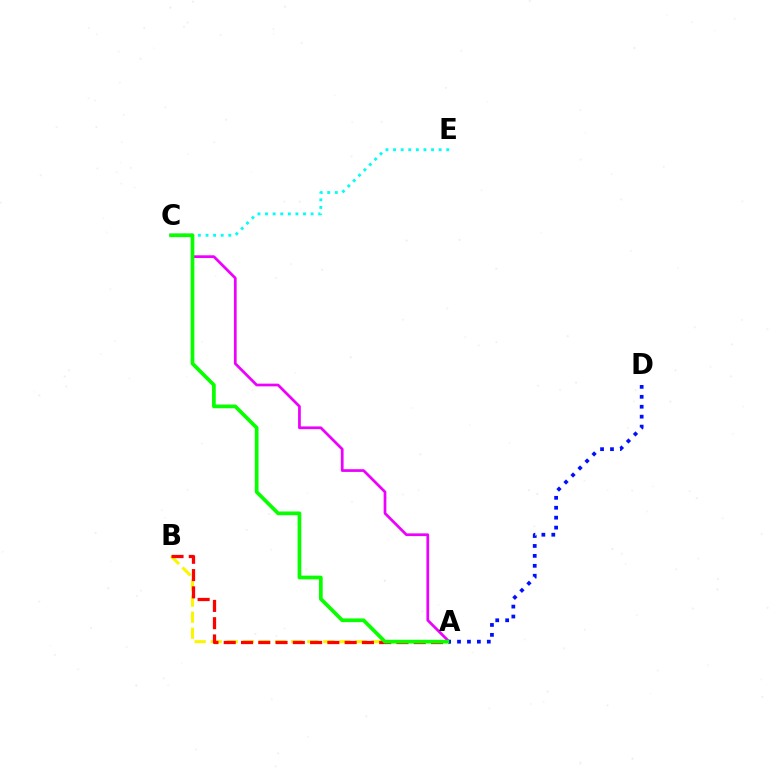{('A', 'B'): [{'color': '#fcf500', 'line_style': 'dashed', 'thickness': 2.18}, {'color': '#ff0000', 'line_style': 'dashed', 'thickness': 2.35}], ('A', 'C'): [{'color': '#ee00ff', 'line_style': 'solid', 'thickness': 1.97}, {'color': '#08ff00', 'line_style': 'solid', 'thickness': 2.67}], ('C', 'E'): [{'color': '#00fff6', 'line_style': 'dotted', 'thickness': 2.06}], ('A', 'D'): [{'color': '#0010ff', 'line_style': 'dotted', 'thickness': 2.7}]}